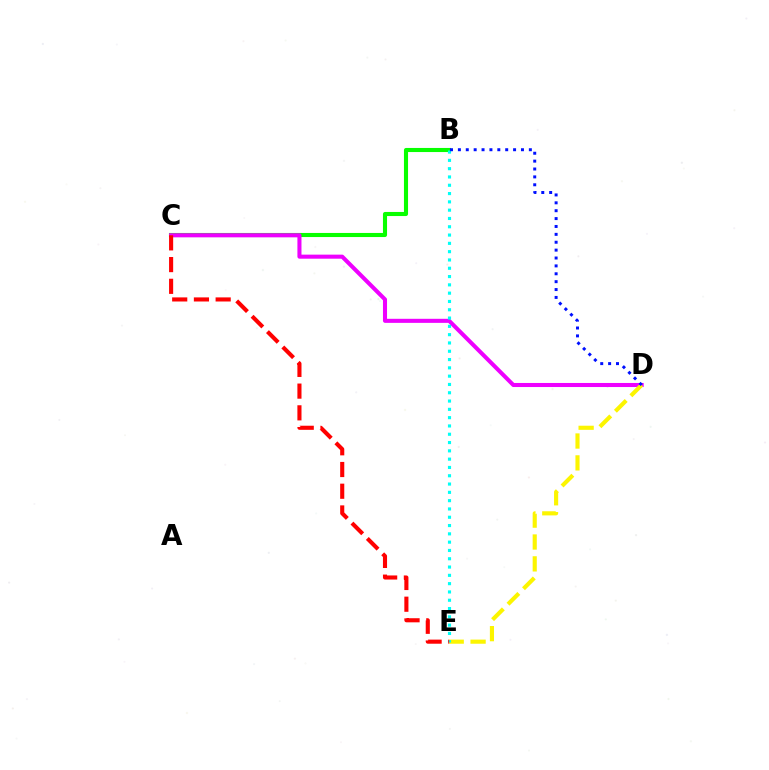{('B', 'C'): [{'color': '#08ff00', 'line_style': 'solid', 'thickness': 2.95}], ('C', 'D'): [{'color': '#ee00ff', 'line_style': 'solid', 'thickness': 2.92}], ('D', 'E'): [{'color': '#fcf500', 'line_style': 'dashed', 'thickness': 2.97}], ('B', 'E'): [{'color': '#00fff6', 'line_style': 'dotted', 'thickness': 2.26}], ('B', 'D'): [{'color': '#0010ff', 'line_style': 'dotted', 'thickness': 2.14}], ('C', 'E'): [{'color': '#ff0000', 'line_style': 'dashed', 'thickness': 2.95}]}